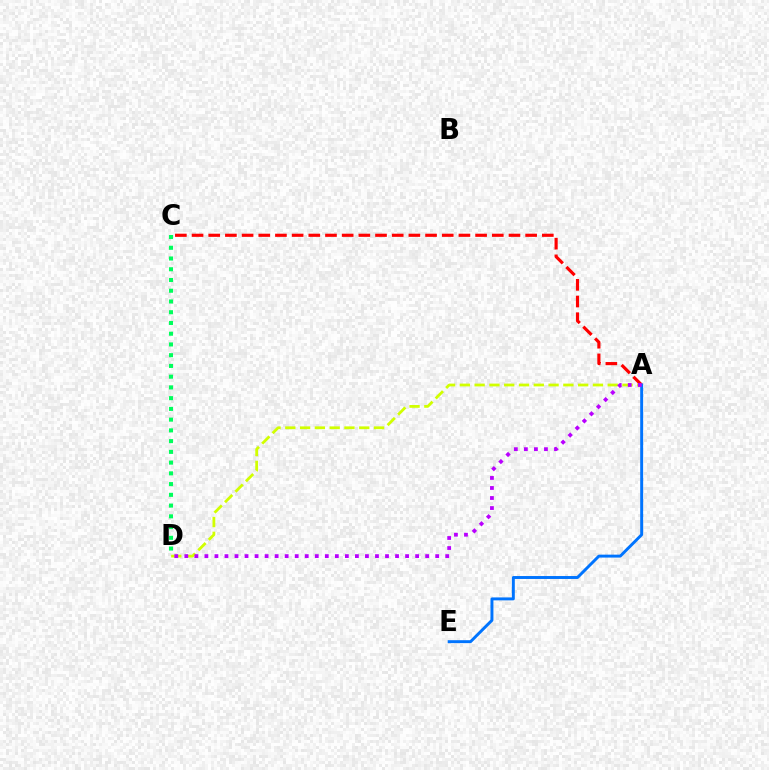{('A', 'D'): [{'color': '#d1ff00', 'line_style': 'dashed', 'thickness': 2.01}, {'color': '#b900ff', 'line_style': 'dotted', 'thickness': 2.73}], ('A', 'C'): [{'color': '#ff0000', 'line_style': 'dashed', 'thickness': 2.27}], ('A', 'E'): [{'color': '#0074ff', 'line_style': 'solid', 'thickness': 2.11}], ('C', 'D'): [{'color': '#00ff5c', 'line_style': 'dotted', 'thickness': 2.92}]}